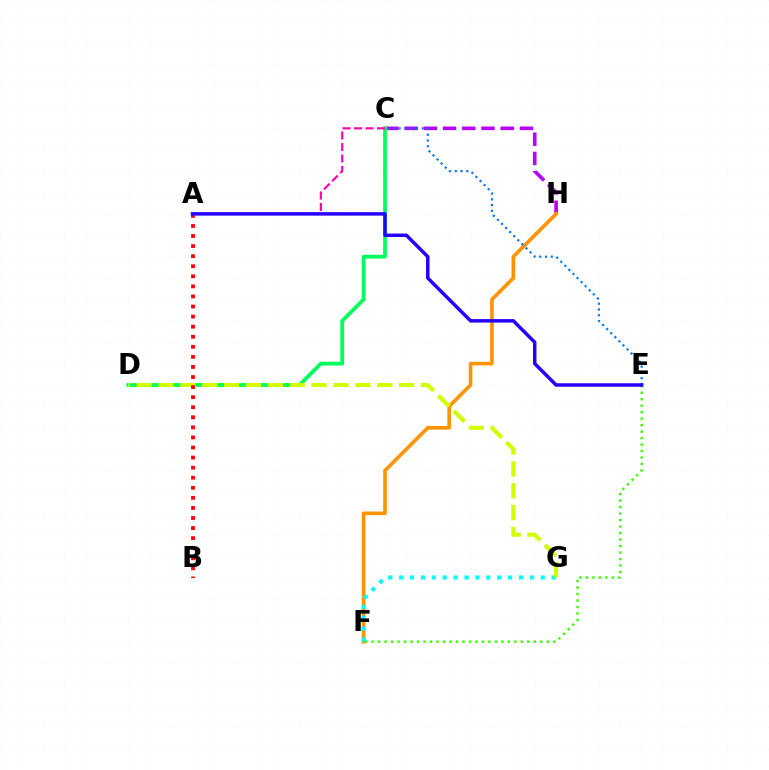{('C', 'H'): [{'color': '#b900ff', 'line_style': 'dashed', 'thickness': 2.61}], ('C', 'D'): [{'color': '#00ff5c', 'line_style': 'solid', 'thickness': 2.73}], ('F', 'H'): [{'color': '#ff9400', 'line_style': 'solid', 'thickness': 2.61}], ('E', 'F'): [{'color': '#3dff00', 'line_style': 'dotted', 'thickness': 1.76}], ('F', 'G'): [{'color': '#00fff6', 'line_style': 'dotted', 'thickness': 2.96}], ('C', 'E'): [{'color': '#0074ff', 'line_style': 'dotted', 'thickness': 1.56}], ('D', 'G'): [{'color': '#d1ff00', 'line_style': 'dashed', 'thickness': 2.97}], ('A', 'C'): [{'color': '#ff00ac', 'line_style': 'dashed', 'thickness': 1.56}], ('A', 'B'): [{'color': '#ff0000', 'line_style': 'dotted', 'thickness': 2.74}], ('A', 'E'): [{'color': '#2500ff', 'line_style': 'solid', 'thickness': 2.51}]}